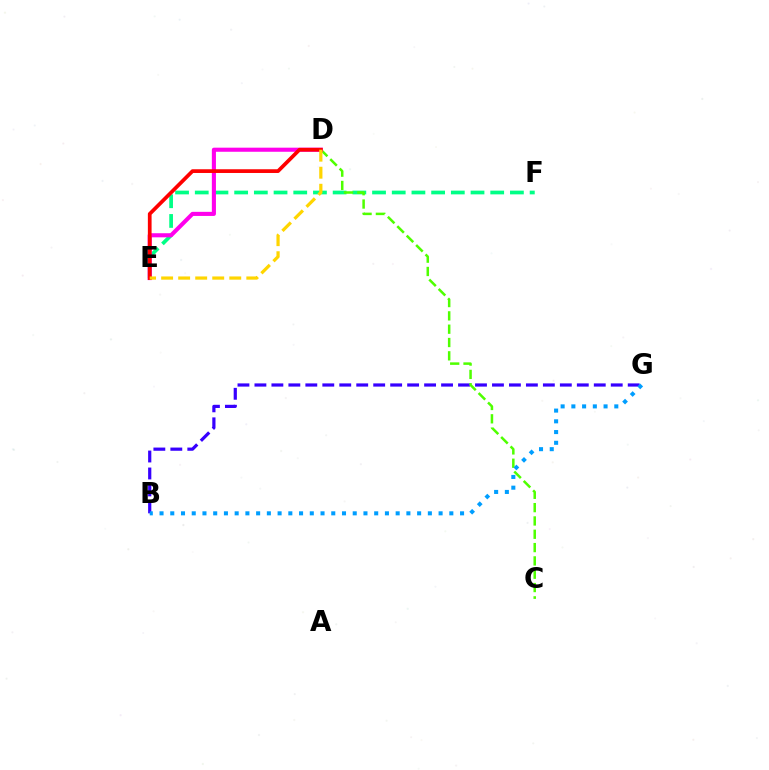{('E', 'F'): [{'color': '#00ff86', 'line_style': 'dashed', 'thickness': 2.68}], ('B', 'G'): [{'color': '#3700ff', 'line_style': 'dashed', 'thickness': 2.3}, {'color': '#009eff', 'line_style': 'dotted', 'thickness': 2.92}], ('C', 'D'): [{'color': '#4fff00', 'line_style': 'dashed', 'thickness': 1.81}], ('D', 'E'): [{'color': '#ff00ed', 'line_style': 'solid', 'thickness': 2.95}, {'color': '#ff0000', 'line_style': 'solid', 'thickness': 2.68}, {'color': '#ffd500', 'line_style': 'dashed', 'thickness': 2.31}]}